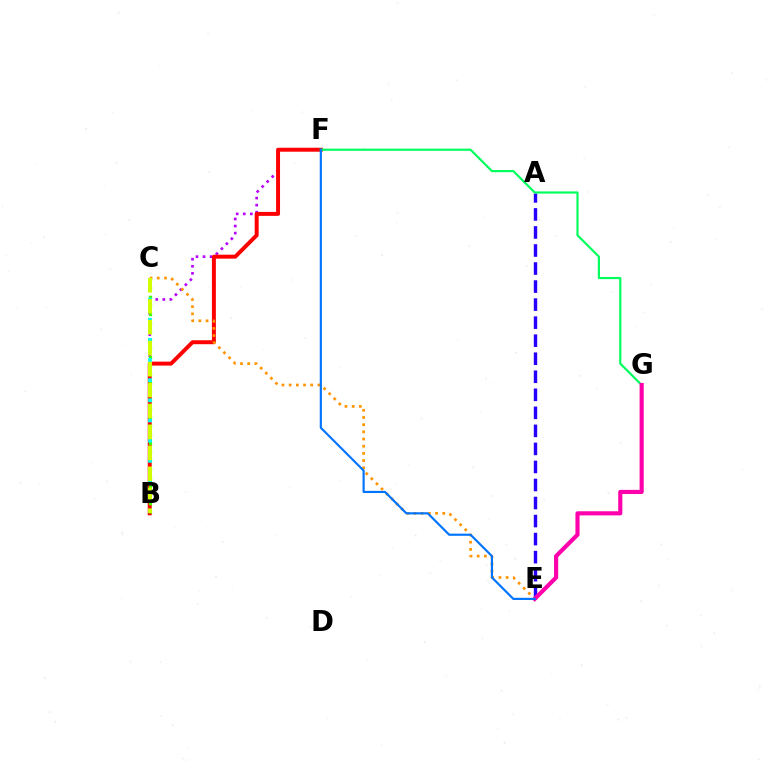{('A', 'E'): [{'color': '#2500ff', 'line_style': 'dashed', 'thickness': 2.45}], ('B', 'F'): [{'color': '#b900ff', 'line_style': 'dotted', 'thickness': 1.92}, {'color': '#ff0000', 'line_style': 'solid', 'thickness': 2.85}], ('B', 'C'): [{'color': '#3dff00', 'line_style': 'dotted', 'thickness': 2.34}, {'color': '#00fff6', 'line_style': 'dotted', 'thickness': 2.74}, {'color': '#d1ff00', 'line_style': 'dashed', 'thickness': 2.85}], ('C', 'E'): [{'color': '#ff9400', 'line_style': 'dotted', 'thickness': 1.95}], ('F', 'G'): [{'color': '#00ff5c', 'line_style': 'solid', 'thickness': 1.56}], ('E', 'G'): [{'color': '#ff00ac', 'line_style': 'solid', 'thickness': 2.98}], ('E', 'F'): [{'color': '#0074ff', 'line_style': 'solid', 'thickness': 1.56}]}